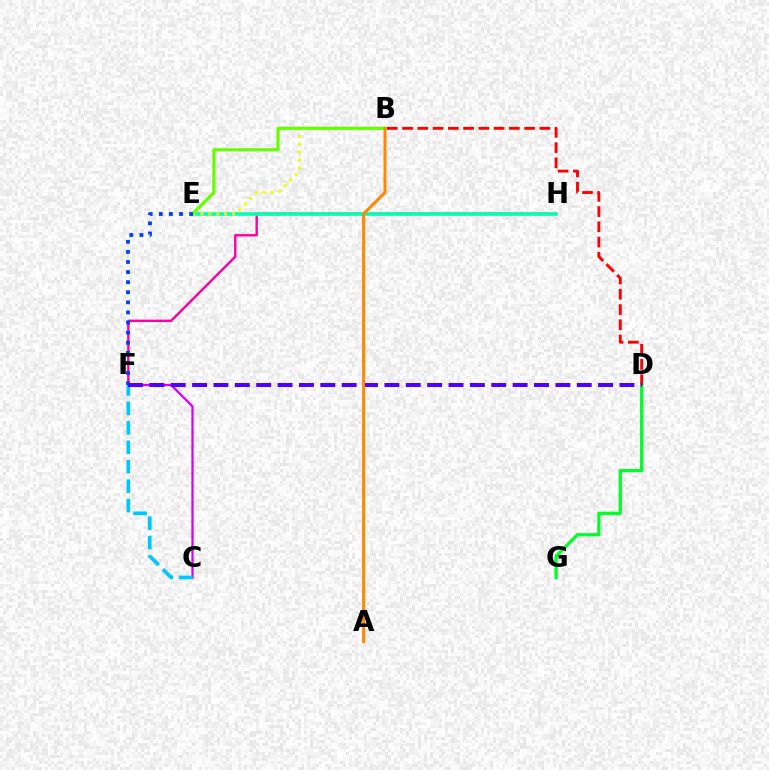{('F', 'H'): [{'color': '#ff00a0', 'line_style': 'solid', 'thickness': 1.74}], ('C', 'F'): [{'color': '#d600ff', 'line_style': 'solid', 'thickness': 1.63}, {'color': '#00c7ff', 'line_style': 'dashed', 'thickness': 2.64}], ('E', 'H'): [{'color': '#00ffaf', 'line_style': 'solid', 'thickness': 2.58}], ('B', 'E'): [{'color': '#eeff00', 'line_style': 'dotted', 'thickness': 2.15}, {'color': '#66ff00', 'line_style': 'solid', 'thickness': 2.27}], ('D', 'G'): [{'color': '#00ff27', 'line_style': 'solid', 'thickness': 2.34}], ('B', 'D'): [{'color': '#ff0000', 'line_style': 'dashed', 'thickness': 2.07}], ('E', 'F'): [{'color': '#003fff', 'line_style': 'dotted', 'thickness': 2.74}], ('D', 'F'): [{'color': '#4f00ff', 'line_style': 'dashed', 'thickness': 2.9}], ('A', 'B'): [{'color': '#ff8800', 'line_style': 'solid', 'thickness': 2.17}]}